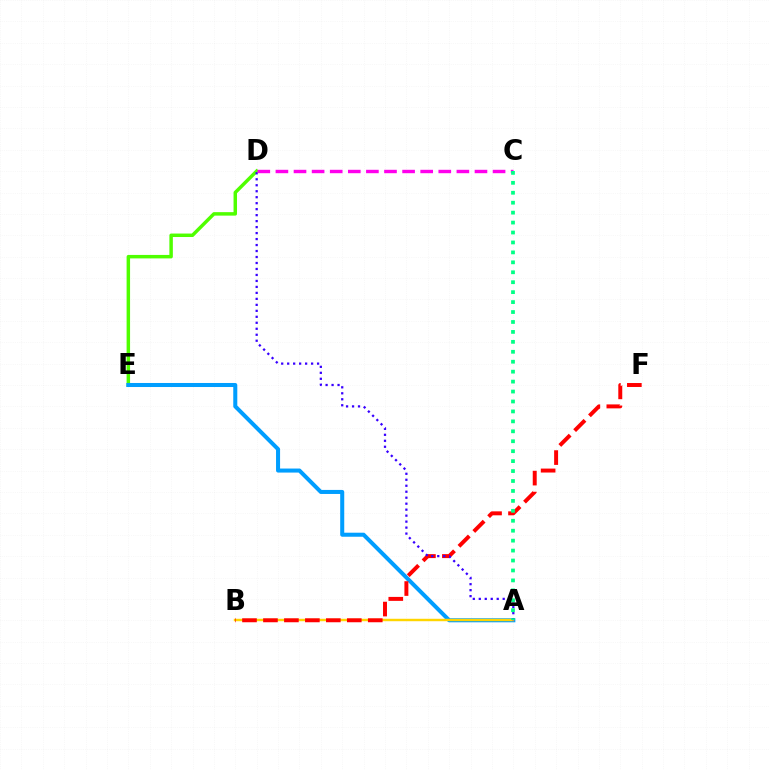{('D', 'E'): [{'color': '#4fff00', 'line_style': 'solid', 'thickness': 2.5}], ('A', 'E'): [{'color': '#009eff', 'line_style': 'solid', 'thickness': 2.91}], ('A', 'B'): [{'color': '#ffd500', 'line_style': 'solid', 'thickness': 1.76}], ('B', 'F'): [{'color': '#ff0000', 'line_style': 'dashed', 'thickness': 2.85}], ('A', 'D'): [{'color': '#3700ff', 'line_style': 'dotted', 'thickness': 1.62}], ('C', 'D'): [{'color': '#ff00ed', 'line_style': 'dashed', 'thickness': 2.46}], ('A', 'C'): [{'color': '#00ff86', 'line_style': 'dotted', 'thickness': 2.7}]}